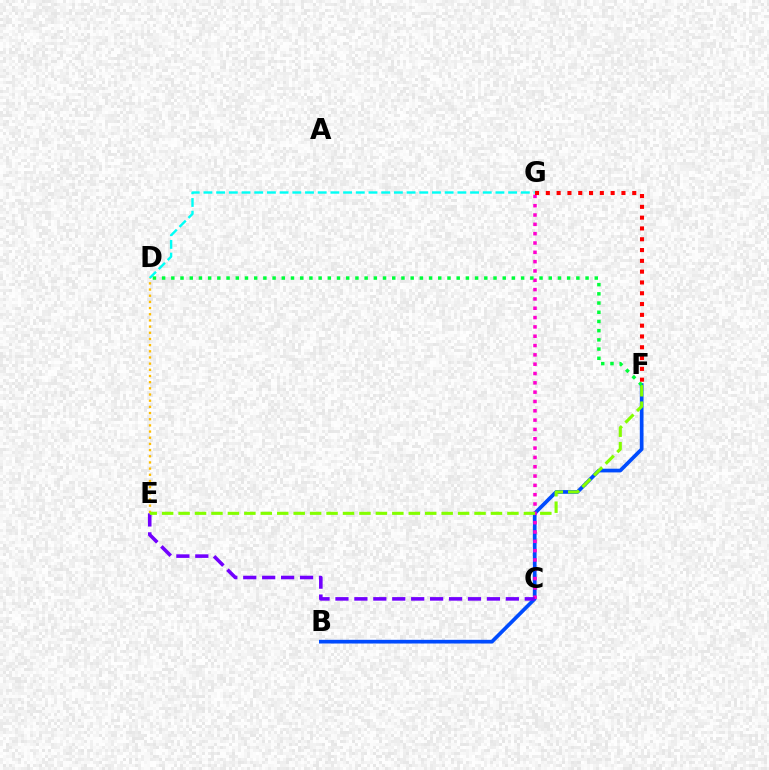{('D', 'G'): [{'color': '#00fff6', 'line_style': 'dashed', 'thickness': 1.72}], ('B', 'F'): [{'color': '#004bff', 'line_style': 'solid', 'thickness': 2.66}], ('C', 'G'): [{'color': '#ff00cf', 'line_style': 'dotted', 'thickness': 2.53}], ('D', 'E'): [{'color': '#ffbd00', 'line_style': 'dotted', 'thickness': 1.68}], ('C', 'E'): [{'color': '#7200ff', 'line_style': 'dashed', 'thickness': 2.57}], ('E', 'F'): [{'color': '#84ff00', 'line_style': 'dashed', 'thickness': 2.23}], ('D', 'F'): [{'color': '#00ff39', 'line_style': 'dotted', 'thickness': 2.5}], ('F', 'G'): [{'color': '#ff0000', 'line_style': 'dotted', 'thickness': 2.93}]}